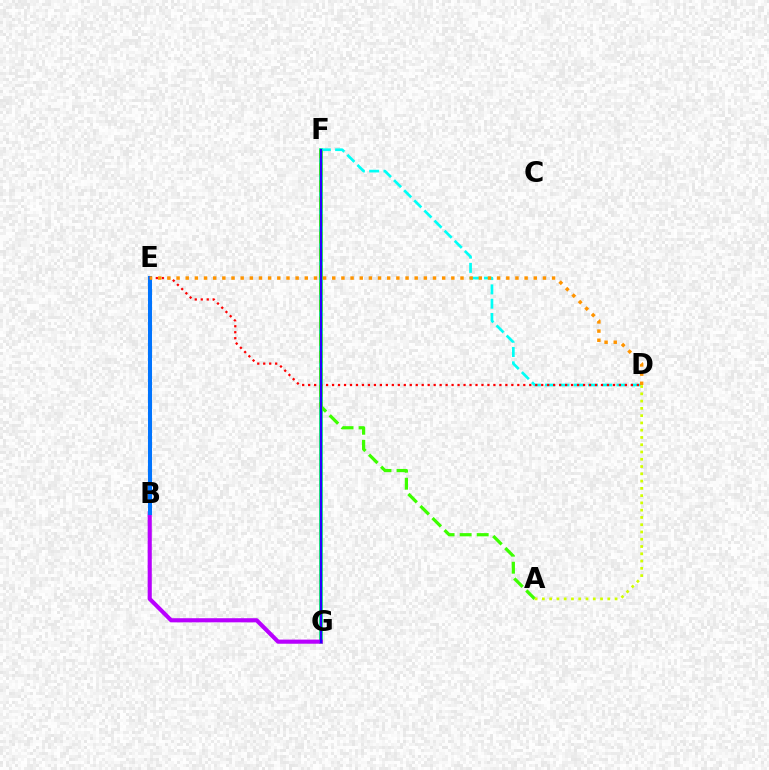{('F', 'G'): [{'color': '#ff00ac', 'line_style': 'dotted', 'thickness': 1.64}, {'color': '#00ff5c', 'line_style': 'solid', 'thickness': 2.65}, {'color': '#2500ff', 'line_style': 'solid', 'thickness': 1.64}], ('B', 'G'): [{'color': '#b900ff', 'line_style': 'solid', 'thickness': 2.97}], ('D', 'F'): [{'color': '#00fff6', 'line_style': 'dashed', 'thickness': 1.94}], ('A', 'F'): [{'color': '#3dff00', 'line_style': 'dashed', 'thickness': 2.31}], ('B', 'E'): [{'color': '#0074ff', 'line_style': 'solid', 'thickness': 2.91}], ('D', 'E'): [{'color': '#ff0000', 'line_style': 'dotted', 'thickness': 1.62}, {'color': '#ff9400', 'line_style': 'dotted', 'thickness': 2.49}], ('A', 'D'): [{'color': '#d1ff00', 'line_style': 'dotted', 'thickness': 1.98}]}